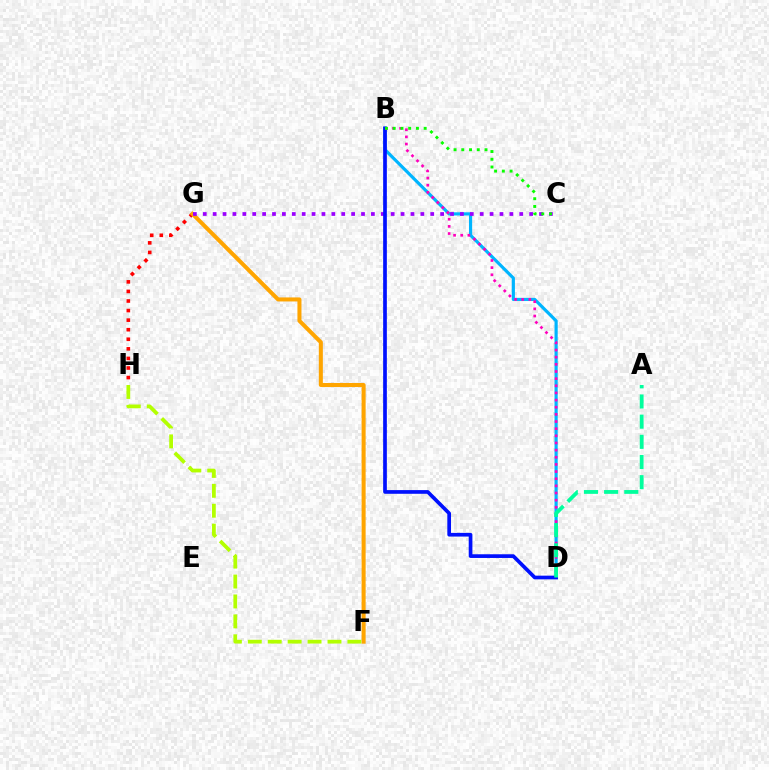{('B', 'D'): [{'color': '#00b5ff', 'line_style': 'solid', 'thickness': 2.28}, {'color': '#0010ff', 'line_style': 'solid', 'thickness': 2.66}, {'color': '#ff00bd', 'line_style': 'dotted', 'thickness': 1.94}], ('G', 'H'): [{'color': '#ff0000', 'line_style': 'dotted', 'thickness': 2.6}], ('F', 'G'): [{'color': '#ffa500', 'line_style': 'solid', 'thickness': 2.9}], ('C', 'G'): [{'color': '#9b00ff', 'line_style': 'dotted', 'thickness': 2.69}], ('F', 'H'): [{'color': '#b3ff00', 'line_style': 'dashed', 'thickness': 2.71}], ('B', 'C'): [{'color': '#08ff00', 'line_style': 'dotted', 'thickness': 2.1}], ('A', 'D'): [{'color': '#00ff9d', 'line_style': 'dashed', 'thickness': 2.74}]}